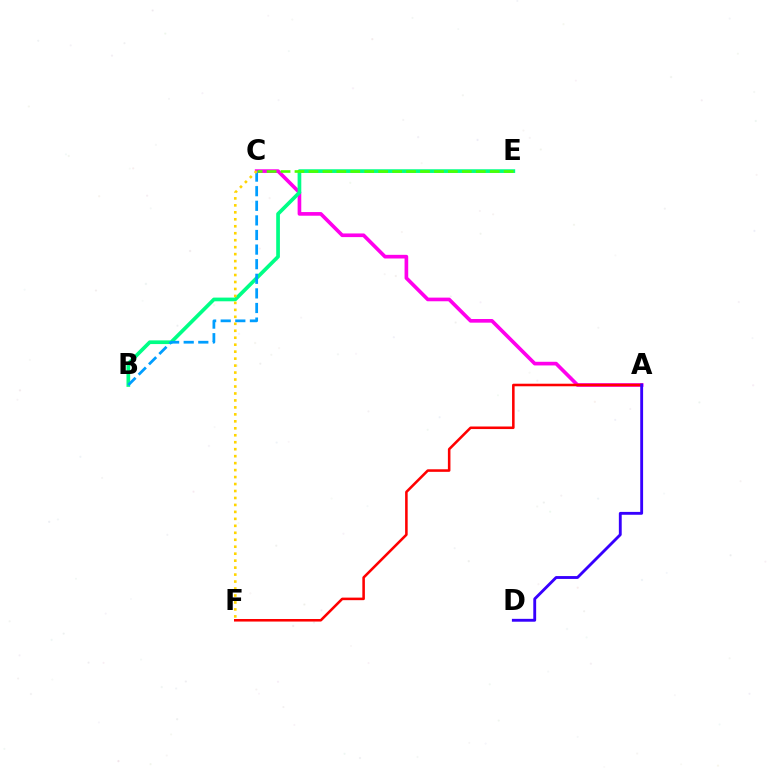{('A', 'C'): [{'color': '#ff00ed', 'line_style': 'solid', 'thickness': 2.63}], ('B', 'E'): [{'color': '#00ff86', 'line_style': 'solid', 'thickness': 2.66}], ('C', 'E'): [{'color': '#4fff00', 'line_style': 'dashed', 'thickness': 1.89}], ('B', 'C'): [{'color': '#009eff', 'line_style': 'dashed', 'thickness': 1.98}], ('A', 'F'): [{'color': '#ff0000', 'line_style': 'solid', 'thickness': 1.84}], ('C', 'F'): [{'color': '#ffd500', 'line_style': 'dotted', 'thickness': 1.89}], ('A', 'D'): [{'color': '#3700ff', 'line_style': 'solid', 'thickness': 2.06}]}